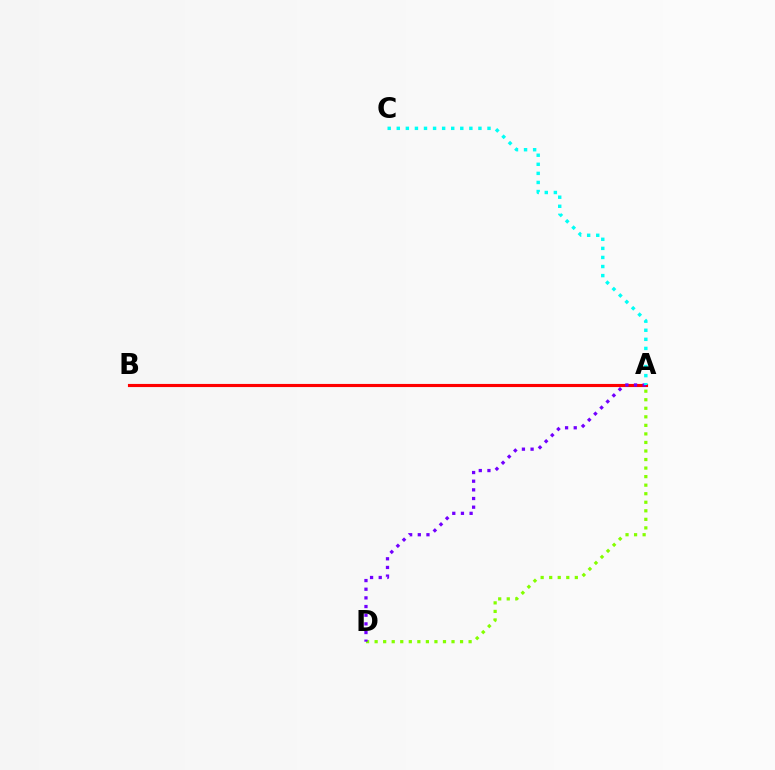{('A', 'B'): [{'color': '#ff0000', 'line_style': 'solid', 'thickness': 2.25}], ('A', 'D'): [{'color': '#84ff00', 'line_style': 'dotted', 'thickness': 2.32}, {'color': '#7200ff', 'line_style': 'dotted', 'thickness': 2.35}], ('A', 'C'): [{'color': '#00fff6', 'line_style': 'dotted', 'thickness': 2.47}]}